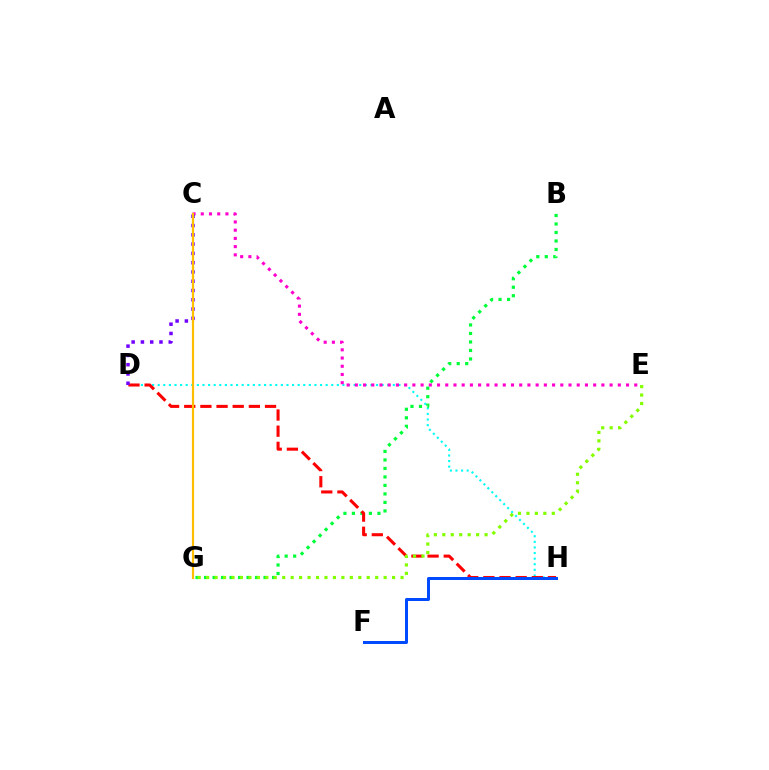{('D', 'H'): [{'color': '#00fff6', 'line_style': 'dotted', 'thickness': 1.52}, {'color': '#ff0000', 'line_style': 'dashed', 'thickness': 2.2}], ('B', 'G'): [{'color': '#00ff39', 'line_style': 'dotted', 'thickness': 2.31}], ('C', 'E'): [{'color': '#ff00cf', 'line_style': 'dotted', 'thickness': 2.23}], ('F', 'H'): [{'color': '#004bff', 'line_style': 'solid', 'thickness': 2.15}], ('C', 'D'): [{'color': '#7200ff', 'line_style': 'dotted', 'thickness': 2.52}], ('E', 'G'): [{'color': '#84ff00', 'line_style': 'dotted', 'thickness': 2.3}], ('C', 'G'): [{'color': '#ffbd00', 'line_style': 'solid', 'thickness': 1.58}]}